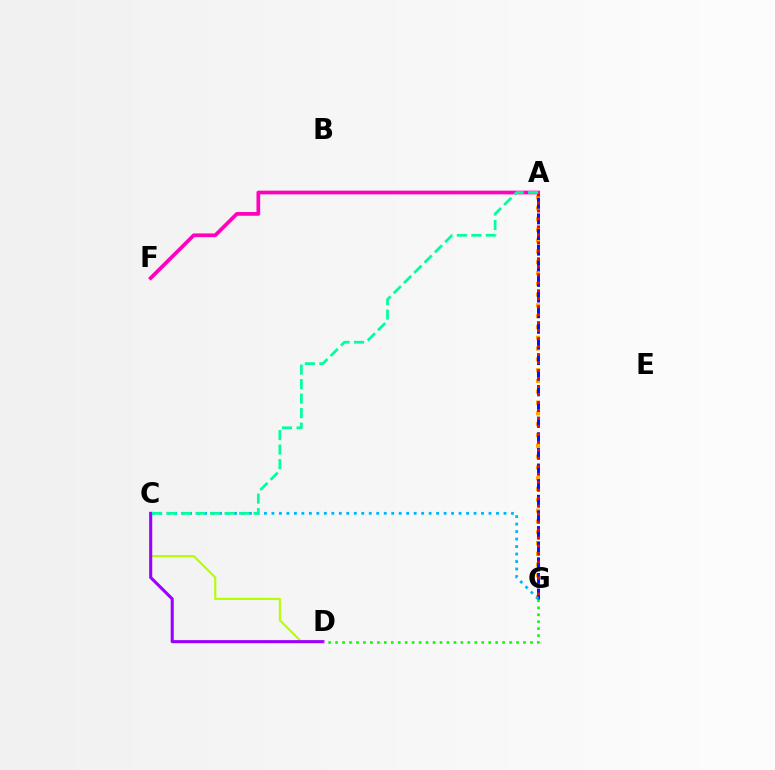{('C', 'D'): [{'color': '#b3ff00', 'line_style': 'solid', 'thickness': 1.51}, {'color': '#9b00ff', 'line_style': 'solid', 'thickness': 2.22}], ('D', 'G'): [{'color': '#08ff00', 'line_style': 'dotted', 'thickness': 1.89}], ('A', 'G'): [{'color': '#ffa500', 'line_style': 'dotted', 'thickness': 2.93}, {'color': '#0010ff', 'line_style': 'dashed', 'thickness': 2.12}, {'color': '#ff0000', 'line_style': 'dotted', 'thickness': 2.17}], ('A', 'F'): [{'color': '#ff00bd', 'line_style': 'solid', 'thickness': 2.67}], ('C', 'G'): [{'color': '#00b5ff', 'line_style': 'dotted', 'thickness': 2.03}], ('A', 'C'): [{'color': '#00ff9d', 'line_style': 'dashed', 'thickness': 1.97}]}